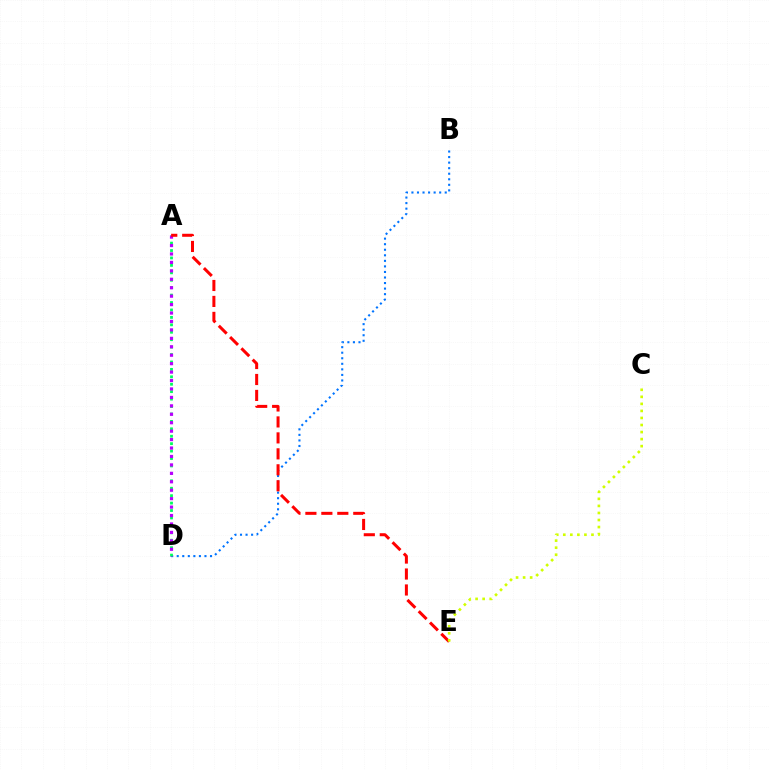{('B', 'D'): [{'color': '#0074ff', 'line_style': 'dotted', 'thickness': 1.51}], ('A', 'D'): [{'color': '#00ff5c', 'line_style': 'dotted', 'thickness': 2.02}, {'color': '#b900ff', 'line_style': 'dotted', 'thickness': 2.29}], ('A', 'E'): [{'color': '#ff0000', 'line_style': 'dashed', 'thickness': 2.17}], ('C', 'E'): [{'color': '#d1ff00', 'line_style': 'dotted', 'thickness': 1.91}]}